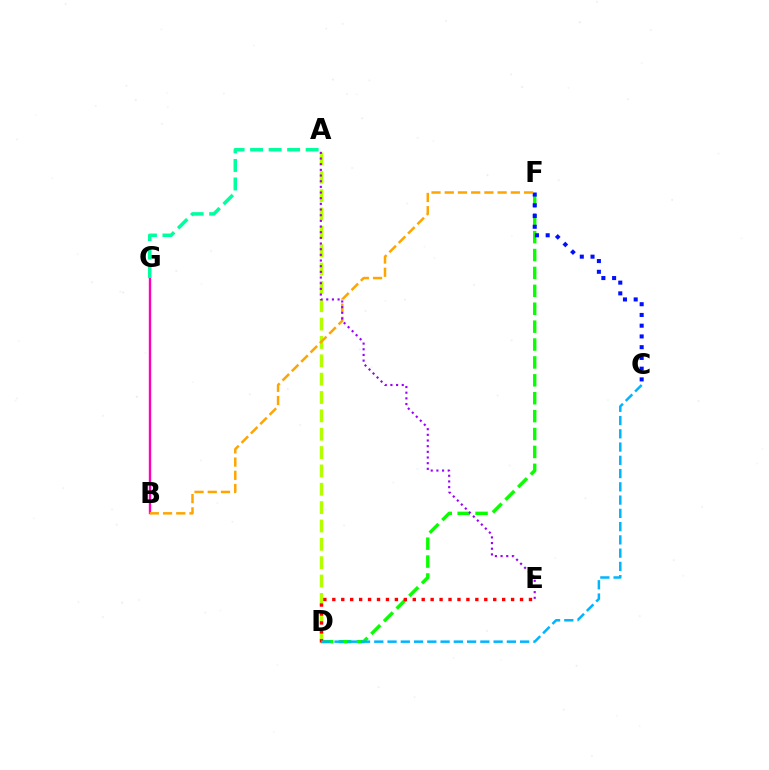{('D', 'F'): [{'color': '#08ff00', 'line_style': 'dashed', 'thickness': 2.43}], ('A', 'D'): [{'color': '#b3ff00', 'line_style': 'dashed', 'thickness': 2.49}], ('D', 'E'): [{'color': '#ff0000', 'line_style': 'dotted', 'thickness': 2.43}], ('B', 'G'): [{'color': '#ff00bd', 'line_style': 'solid', 'thickness': 1.72}], ('C', 'F'): [{'color': '#0010ff', 'line_style': 'dotted', 'thickness': 2.92}], ('C', 'D'): [{'color': '#00b5ff', 'line_style': 'dashed', 'thickness': 1.8}], ('B', 'F'): [{'color': '#ffa500', 'line_style': 'dashed', 'thickness': 1.8}], ('A', 'G'): [{'color': '#00ff9d', 'line_style': 'dashed', 'thickness': 2.52}], ('A', 'E'): [{'color': '#9b00ff', 'line_style': 'dotted', 'thickness': 1.54}]}